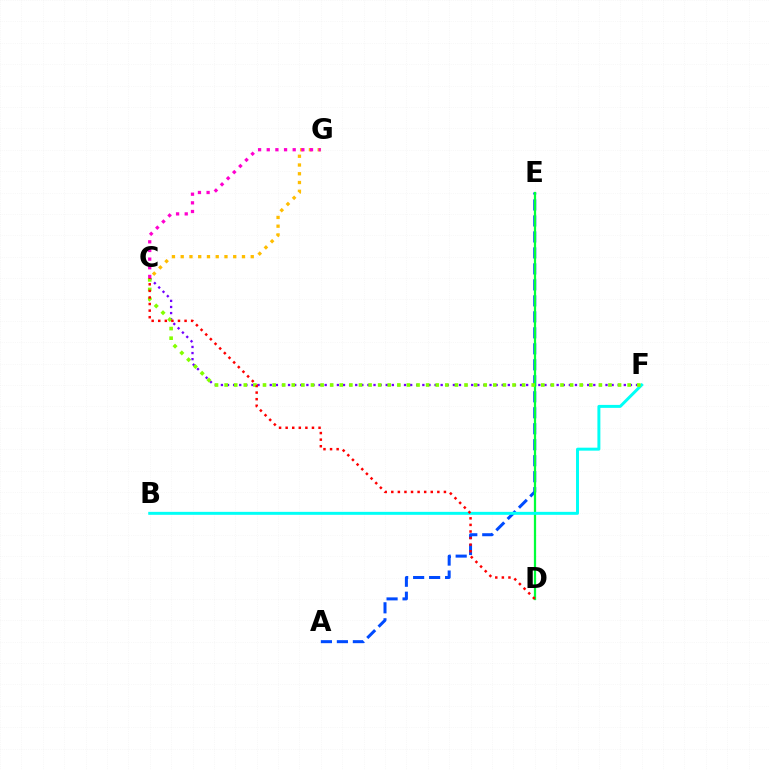{('A', 'E'): [{'color': '#004bff', 'line_style': 'dashed', 'thickness': 2.17}], ('D', 'E'): [{'color': '#00ff39', 'line_style': 'solid', 'thickness': 1.62}], ('C', 'F'): [{'color': '#7200ff', 'line_style': 'dotted', 'thickness': 1.66}, {'color': '#84ff00', 'line_style': 'dotted', 'thickness': 2.61}], ('B', 'F'): [{'color': '#00fff6', 'line_style': 'solid', 'thickness': 2.13}], ('C', 'G'): [{'color': '#ffbd00', 'line_style': 'dotted', 'thickness': 2.38}, {'color': '#ff00cf', 'line_style': 'dotted', 'thickness': 2.35}], ('C', 'D'): [{'color': '#ff0000', 'line_style': 'dotted', 'thickness': 1.79}]}